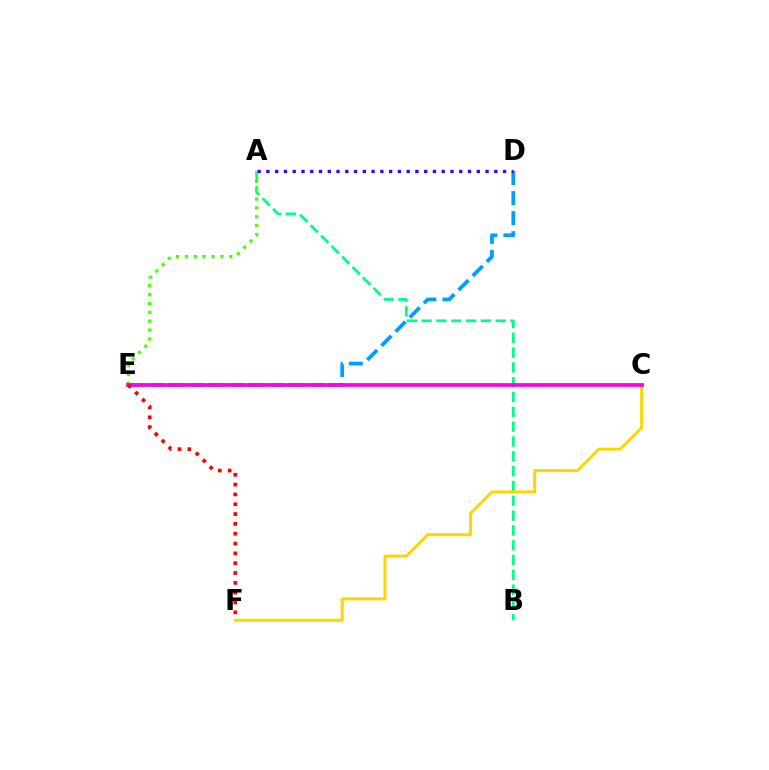{('A', 'B'): [{'color': '#00ff86', 'line_style': 'dashed', 'thickness': 2.01}], ('A', 'E'): [{'color': '#4fff00', 'line_style': 'dotted', 'thickness': 2.41}], ('C', 'F'): [{'color': '#ffd500', 'line_style': 'solid', 'thickness': 2.19}], ('D', 'E'): [{'color': '#009eff', 'line_style': 'dashed', 'thickness': 2.72}], ('A', 'D'): [{'color': '#3700ff', 'line_style': 'dotted', 'thickness': 2.38}], ('C', 'E'): [{'color': '#ff00ed', 'line_style': 'solid', 'thickness': 2.7}], ('E', 'F'): [{'color': '#ff0000', 'line_style': 'dotted', 'thickness': 2.67}]}